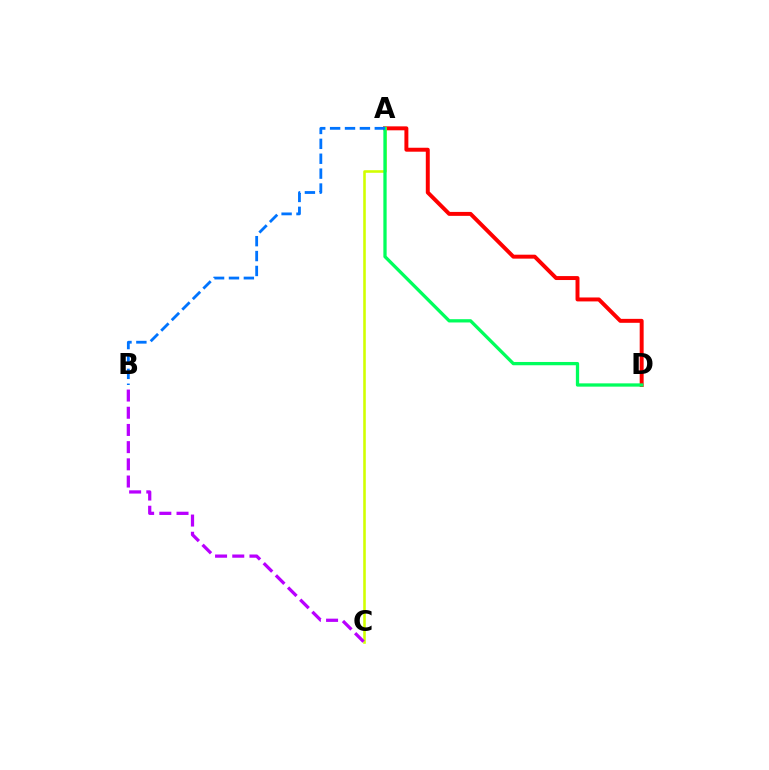{('A', 'D'): [{'color': '#ff0000', 'line_style': 'solid', 'thickness': 2.84}, {'color': '#00ff5c', 'line_style': 'solid', 'thickness': 2.36}], ('A', 'C'): [{'color': '#d1ff00', 'line_style': 'solid', 'thickness': 1.85}], ('B', 'C'): [{'color': '#b900ff', 'line_style': 'dashed', 'thickness': 2.34}], ('A', 'B'): [{'color': '#0074ff', 'line_style': 'dashed', 'thickness': 2.02}]}